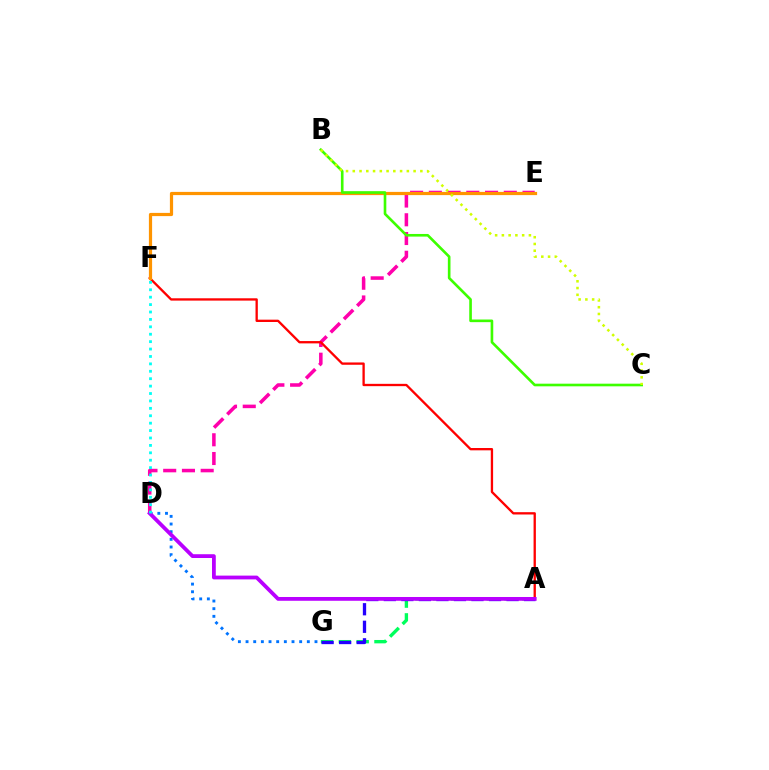{('D', 'E'): [{'color': '#ff00ac', 'line_style': 'dashed', 'thickness': 2.55}], ('A', 'F'): [{'color': '#ff0000', 'line_style': 'solid', 'thickness': 1.67}], ('E', 'F'): [{'color': '#ff9400', 'line_style': 'solid', 'thickness': 2.31}], ('A', 'G'): [{'color': '#00ff5c', 'line_style': 'dashed', 'thickness': 2.42}, {'color': '#2500ff', 'line_style': 'dashed', 'thickness': 2.38}], ('B', 'C'): [{'color': '#3dff00', 'line_style': 'solid', 'thickness': 1.9}, {'color': '#d1ff00', 'line_style': 'dotted', 'thickness': 1.84}], ('D', 'G'): [{'color': '#0074ff', 'line_style': 'dotted', 'thickness': 2.08}], ('A', 'D'): [{'color': '#b900ff', 'line_style': 'solid', 'thickness': 2.73}], ('D', 'F'): [{'color': '#00fff6', 'line_style': 'dotted', 'thickness': 2.01}]}